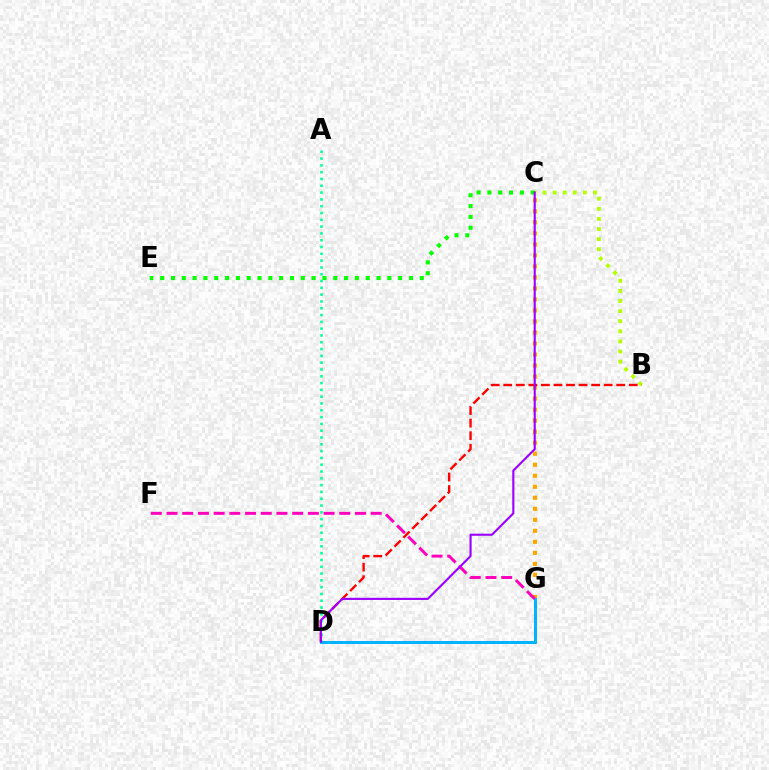{('C', 'E'): [{'color': '#08ff00', 'line_style': 'dotted', 'thickness': 2.94}], ('A', 'D'): [{'color': '#00ff9d', 'line_style': 'dotted', 'thickness': 1.85}], ('B', 'C'): [{'color': '#b3ff00', 'line_style': 'dotted', 'thickness': 2.75}], ('C', 'G'): [{'color': '#ffa500', 'line_style': 'dotted', 'thickness': 2.99}], ('D', 'G'): [{'color': '#0010ff', 'line_style': 'dashed', 'thickness': 1.89}, {'color': '#00b5ff', 'line_style': 'solid', 'thickness': 2.11}], ('F', 'G'): [{'color': '#ff00bd', 'line_style': 'dashed', 'thickness': 2.13}], ('B', 'D'): [{'color': '#ff0000', 'line_style': 'dashed', 'thickness': 1.71}], ('C', 'D'): [{'color': '#9b00ff', 'line_style': 'solid', 'thickness': 1.51}]}